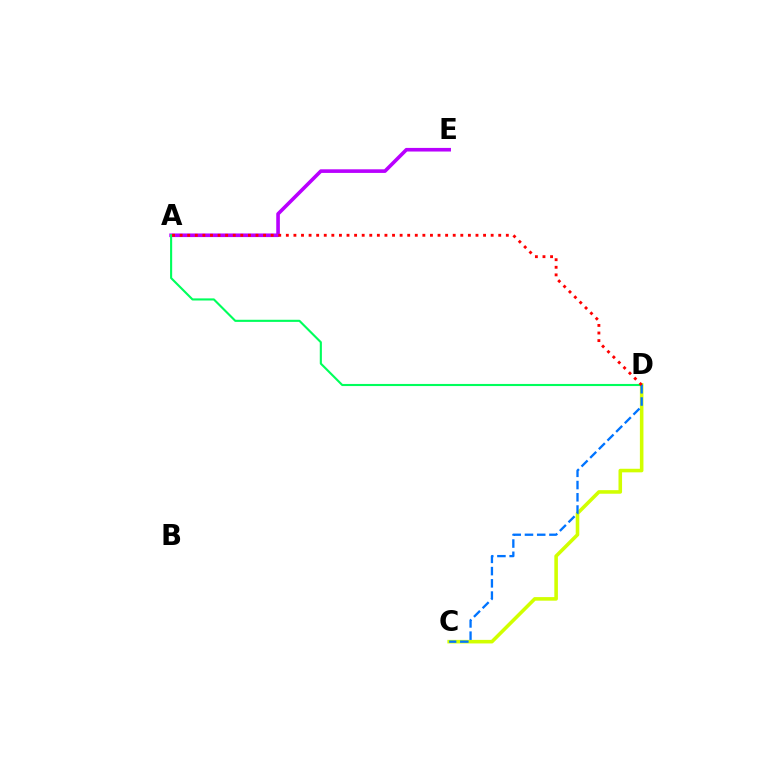{('A', 'E'): [{'color': '#b900ff', 'line_style': 'solid', 'thickness': 2.6}], ('C', 'D'): [{'color': '#d1ff00', 'line_style': 'solid', 'thickness': 2.57}, {'color': '#0074ff', 'line_style': 'dashed', 'thickness': 1.66}], ('A', 'D'): [{'color': '#00ff5c', 'line_style': 'solid', 'thickness': 1.52}, {'color': '#ff0000', 'line_style': 'dotted', 'thickness': 2.06}]}